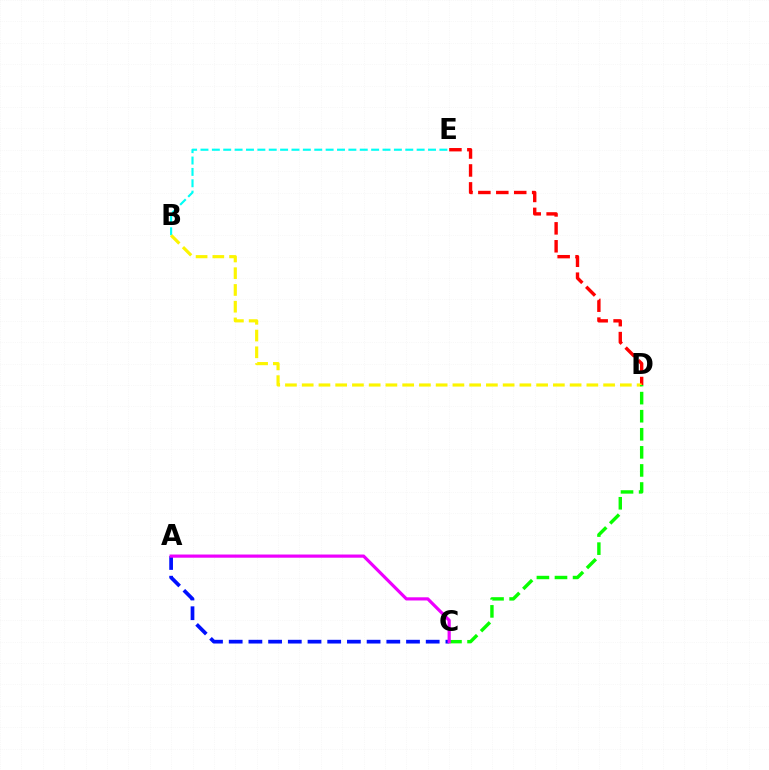{('B', 'E'): [{'color': '#00fff6', 'line_style': 'dashed', 'thickness': 1.55}], ('A', 'C'): [{'color': '#0010ff', 'line_style': 'dashed', 'thickness': 2.68}, {'color': '#ee00ff', 'line_style': 'solid', 'thickness': 2.29}], ('D', 'E'): [{'color': '#ff0000', 'line_style': 'dashed', 'thickness': 2.44}], ('B', 'D'): [{'color': '#fcf500', 'line_style': 'dashed', 'thickness': 2.27}], ('C', 'D'): [{'color': '#08ff00', 'line_style': 'dashed', 'thickness': 2.46}]}